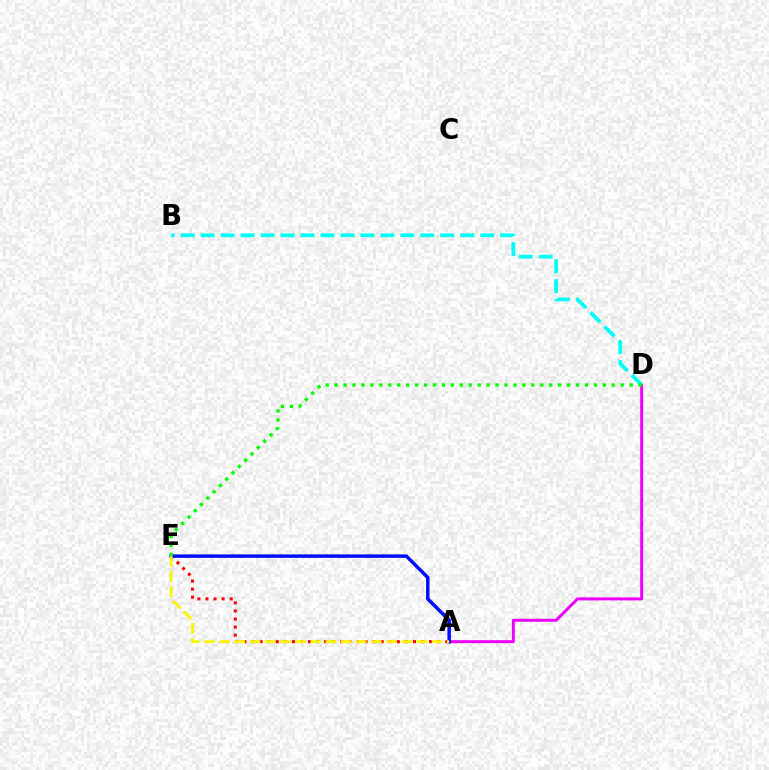{('A', 'D'): [{'color': '#ee00ff', 'line_style': 'solid', 'thickness': 2.14}], ('A', 'E'): [{'color': '#ff0000', 'line_style': 'dotted', 'thickness': 2.19}, {'color': '#0010ff', 'line_style': 'solid', 'thickness': 2.51}, {'color': '#fcf500', 'line_style': 'dashed', 'thickness': 2.06}], ('B', 'D'): [{'color': '#00fff6', 'line_style': 'dashed', 'thickness': 2.71}], ('D', 'E'): [{'color': '#08ff00', 'line_style': 'dotted', 'thickness': 2.43}]}